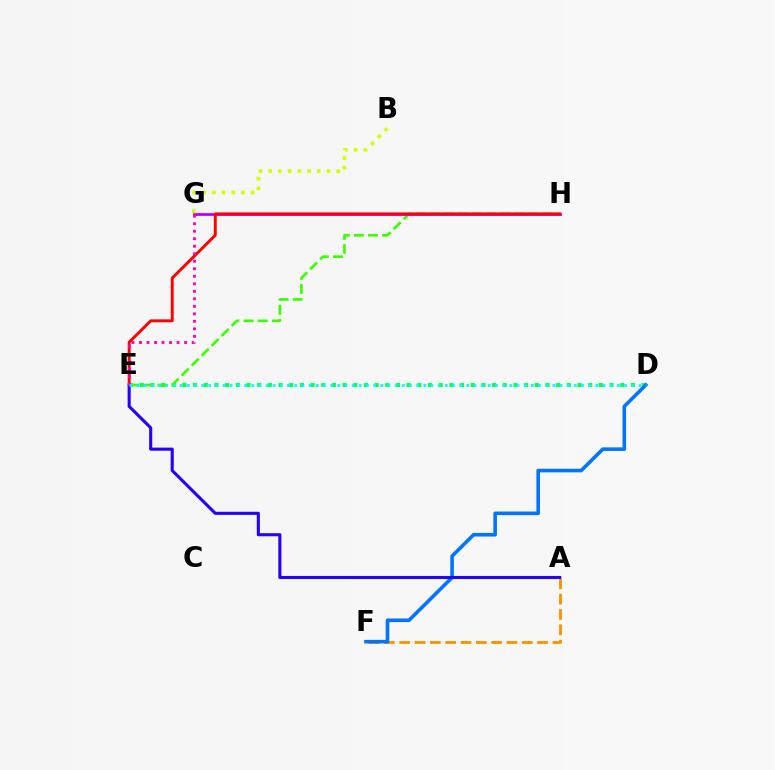{('D', 'E'): [{'color': '#00ff5c', 'line_style': 'dotted', 'thickness': 2.9}, {'color': '#00fff6', 'line_style': 'dotted', 'thickness': 1.95}], ('A', 'F'): [{'color': '#ff9400', 'line_style': 'dashed', 'thickness': 2.08}], ('E', 'H'): [{'color': '#3dff00', 'line_style': 'dashed', 'thickness': 1.92}, {'color': '#ff0000', 'line_style': 'solid', 'thickness': 2.12}], ('G', 'H'): [{'color': '#b900ff', 'line_style': 'solid', 'thickness': 1.98}], ('D', 'F'): [{'color': '#0074ff', 'line_style': 'solid', 'thickness': 2.6}], ('A', 'E'): [{'color': '#2500ff', 'line_style': 'solid', 'thickness': 2.23}], ('B', 'G'): [{'color': '#d1ff00', 'line_style': 'dotted', 'thickness': 2.64}], ('E', 'G'): [{'color': '#ff00ac', 'line_style': 'dotted', 'thickness': 2.04}]}